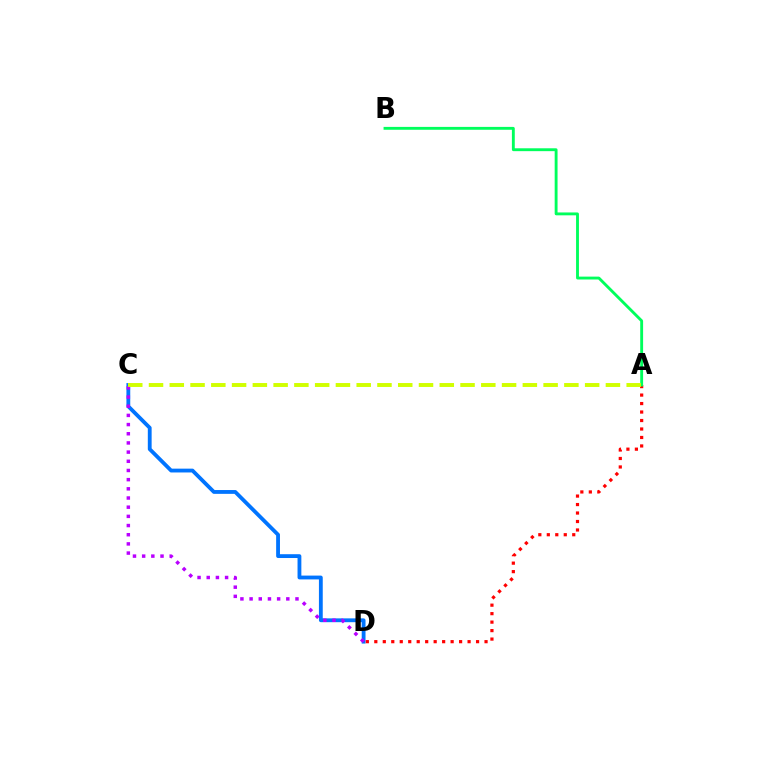{('C', 'D'): [{'color': '#0074ff', 'line_style': 'solid', 'thickness': 2.75}, {'color': '#b900ff', 'line_style': 'dotted', 'thickness': 2.49}], ('A', 'D'): [{'color': '#ff0000', 'line_style': 'dotted', 'thickness': 2.3}], ('A', 'B'): [{'color': '#00ff5c', 'line_style': 'solid', 'thickness': 2.07}], ('A', 'C'): [{'color': '#d1ff00', 'line_style': 'dashed', 'thickness': 2.82}]}